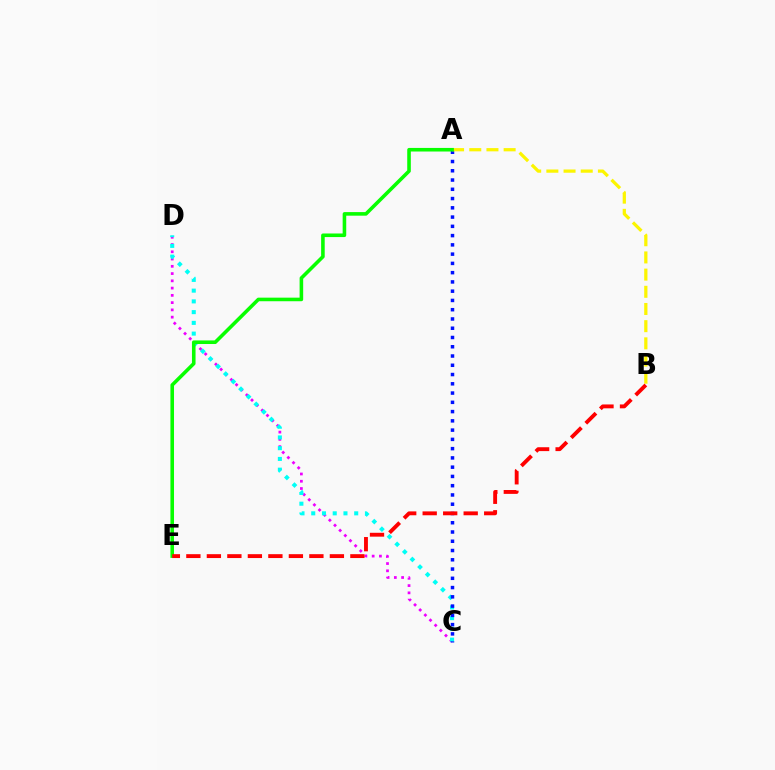{('C', 'D'): [{'color': '#ee00ff', 'line_style': 'dotted', 'thickness': 1.97}, {'color': '#00fff6', 'line_style': 'dotted', 'thickness': 2.92}], ('A', 'C'): [{'color': '#0010ff', 'line_style': 'dotted', 'thickness': 2.52}], ('A', 'B'): [{'color': '#fcf500', 'line_style': 'dashed', 'thickness': 2.33}], ('A', 'E'): [{'color': '#08ff00', 'line_style': 'solid', 'thickness': 2.58}], ('B', 'E'): [{'color': '#ff0000', 'line_style': 'dashed', 'thickness': 2.79}]}